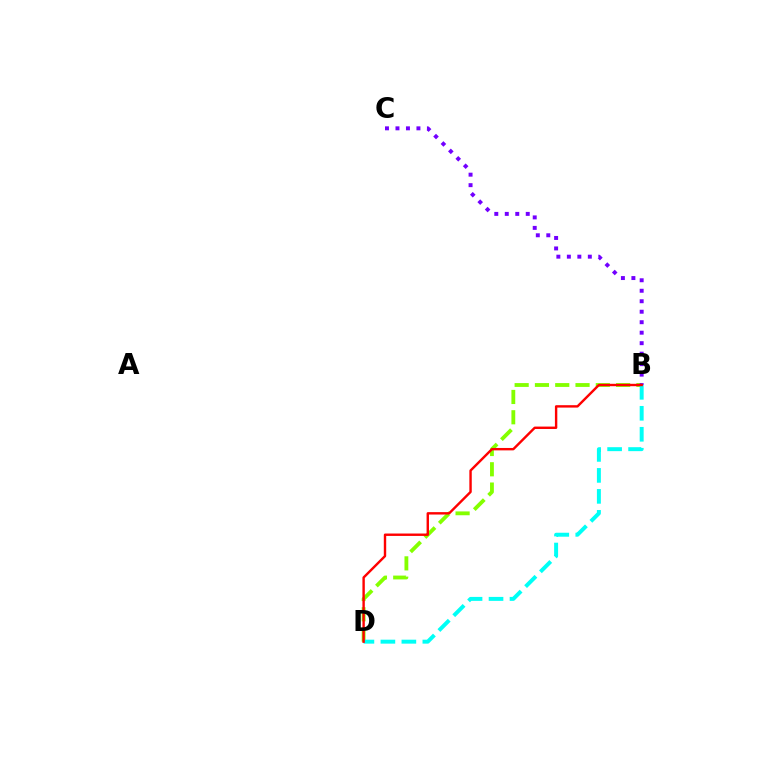{('B', 'D'): [{'color': '#84ff00', 'line_style': 'dashed', 'thickness': 2.76}, {'color': '#00fff6', 'line_style': 'dashed', 'thickness': 2.85}, {'color': '#ff0000', 'line_style': 'solid', 'thickness': 1.73}], ('B', 'C'): [{'color': '#7200ff', 'line_style': 'dotted', 'thickness': 2.85}]}